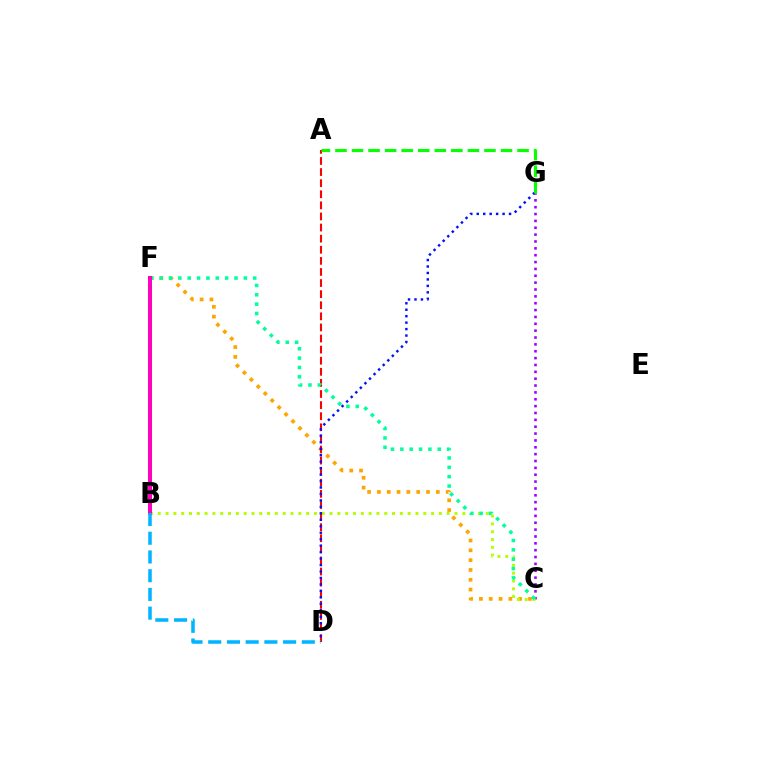{('C', 'G'): [{'color': '#9b00ff', 'line_style': 'dotted', 'thickness': 1.86}], ('C', 'F'): [{'color': '#ffa500', 'line_style': 'dotted', 'thickness': 2.67}, {'color': '#00ff9d', 'line_style': 'dotted', 'thickness': 2.54}], ('B', 'C'): [{'color': '#b3ff00', 'line_style': 'dotted', 'thickness': 2.12}], ('A', 'D'): [{'color': '#ff0000', 'line_style': 'dashed', 'thickness': 1.51}], ('D', 'G'): [{'color': '#0010ff', 'line_style': 'dotted', 'thickness': 1.76}], ('B', 'F'): [{'color': '#ff00bd', 'line_style': 'solid', 'thickness': 2.85}], ('A', 'G'): [{'color': '#08ff00', 'line_style': 'dashed', 'thickness': 2.25}], ('B', 'D'): [{'color': '#00b5ff', 'line_style': 'dashed', 'thickness': 2.54}]}